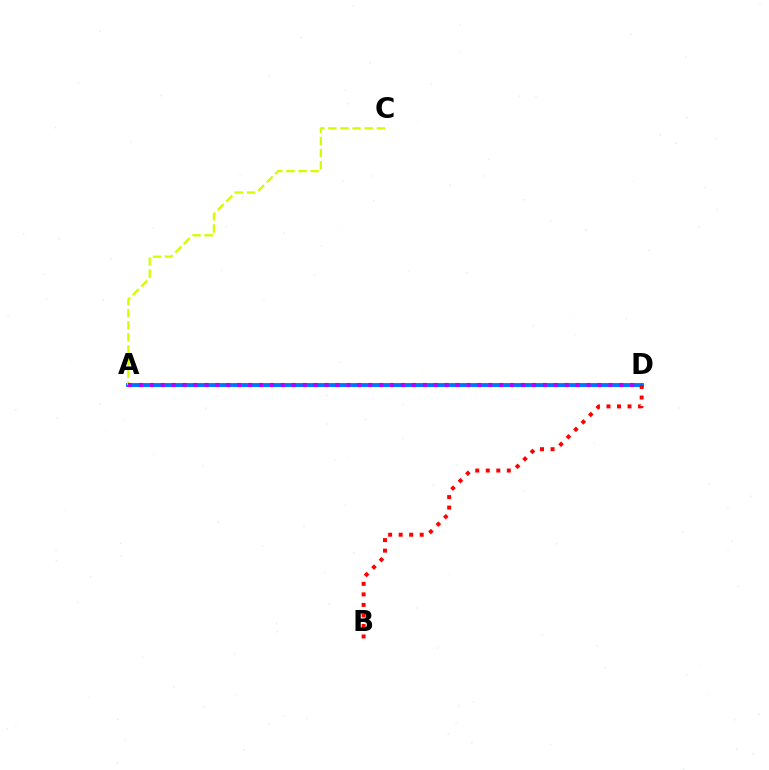{('A', 'D'): [{'color': '#00ff5c', 'line_style': 'solid', 'thickness': 2.31}, {'color': '#0074ff', 'line_style': 'solid', 'thickness': 2.76}, {'color': '#b900ff', 'line_style': 'dotted', 'thickness': 2.97}], ('B', 'D'): [{'color': '#ff0000', 'line_style': 'dotted', 'thickness': 2.86}], ('A', 'C'): [{'color': '#d1ff00', 'line_style': 'dashed', 'thickness': 1.64}]}